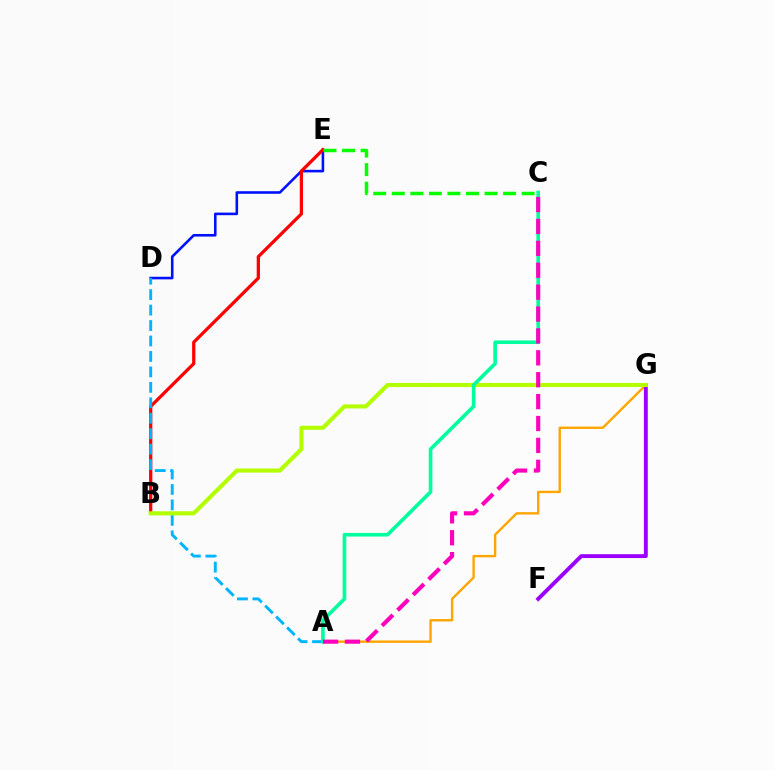{('A', 'G'): [{'color': '#ffa500', 'line_style': 'solid', 'thickness': 1.71}], ('D', 'E'): [{'color': '#0010ff', 'line_style': 'solid', 'thickness': 1.87}], ('B', 'E'): [{'color': '#ff0000', 'line_style': 'solid', 'thickness': 2.35}], ('C', 'E'): [{'color': '#08ff00', 'line_style': 'dashed', 'thickness': 2.52}], ('F', 'G'): [{'color': '#9b00ff', 'line_style': 'solid', 'thickness': 2.8}], ('A', 'D'): [{'color': '#00b5ff', 'line_style': 'dashed', 'thickness': 2.1}], ('B', 'G'): [{'color': '#b3ff00', 'line_style': 'solid', 'thickness': 2.96}], ('A', 'C'): [{'color': '#00ff9d', 'line_style': 'solid', 'thickness': 2.61}, {'color': '#ff00bd', 'line_style': 'dashed', 'thickness': 2.97}]}